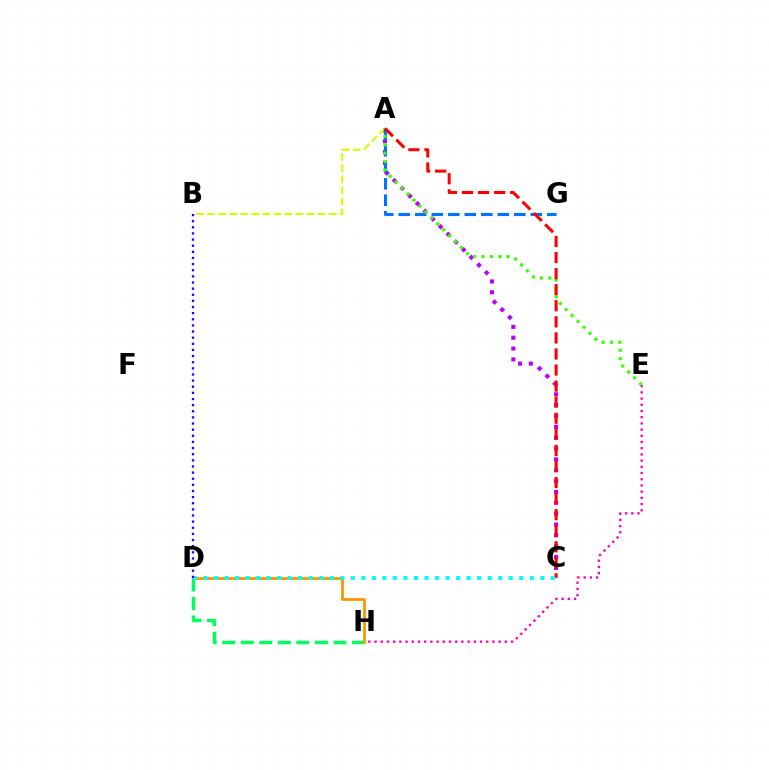{('E', 'H'): [{'color': '#ff00ac', 'line_style': 'dotted', 'thickness': 1.69}], ('A', 'C'): [{'color': '#b900ff', 'line_style': 'dotted', 'thickness': 2.95}, {'color': '#ff0000', 'line_style': 'dashed', 'thickness': 2.18}], ('A', 'B'): [{'color': '#d1ff00', 'line_style': 'dashed', 'thickness': 1.5}], ('D', 'H'): [{'color': '#00ff5c', 'line_style': 'dashed', 'thickness': 2.52}, {'color': '#ff9400', 'line_style': 'solid', 'thickness': 1.99}], ('A', 'G'): [{'color': '#0074ff', 'line_style': 'dashed', 'thickness': 2.24}], ('A', 'E'): [{'color': '#3dff00', 'line_style': 'dotted', 'thickness': 2.28}], ('C', 'D'): [{'color': '#00fff6', 'line_style': 'dotted', 'thickness': 2.86}], ('B', 'D'): [{'color': '#2500ff', 'line_style': 'dotted', 'thickness': 1.67}]}